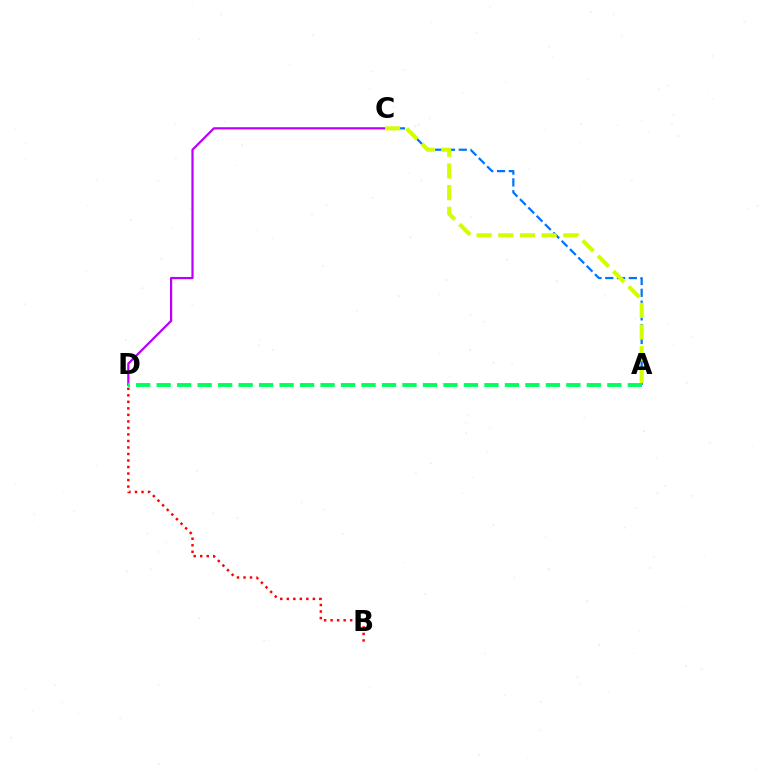{('A', 'C'): [{'color': '#0074ff', 'line_style': 'dashed', 'thickness': 1.6}, {'color': '#d1ff00', 'line_style': 'dashed', 'thickness': 2.94}], ('C', 'D'): [{'color': '#b900ff', 'line_style': 'solid', 'thickness': 1.59}], ('B', 'D'): [{'color': '#ff0000', 'line_style': 'dotted', 'thickness': 1.77}], ('A', 'D'): [{'color': '#00ff5c', 'line_style': 'dashed', 'thickness': 2.78}]}